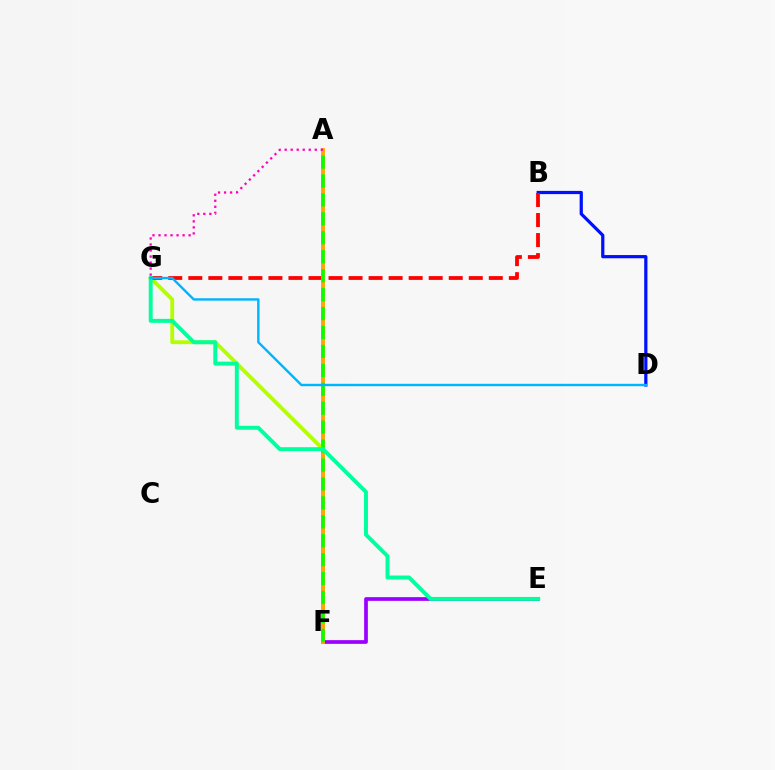{('F', 'G'): [{'color': '#b3ff00', 'line_style': 'solid', 'thickness': 2.76}], ('B', 'D'): [{'color': '#0010ff', 'line_style': 'solid', 'thickness': 2.32}], ('E', 'F'): [{'color': '#9b00ff', 'line_style': 'solid', 'thickness': 2.67}], ('B', 'G'): [{'color': '#ff0000', 'line_style': 'dashed', 'thickness': 2.72}], ('A', 'F'): [{'color': '#ffa500', 'line_style': 'solid', 'thickness': 2.81}, {'color': '#08ff00', 'line_style': 'dashed', 'thickness': 2.57}], ('E', 'G'): [{'color': '#00ff9d', 'line_style': 'solid', 'thickness': 2.83}], ('A', 'G'): [{'color': '#ff00bd', 'line_style': 'dotted', 'thickness': 1.64}], ('D', 'G'): [{'color': '#00b5ff', 'line_style': 'solid', 'thickness': 1.73}]}